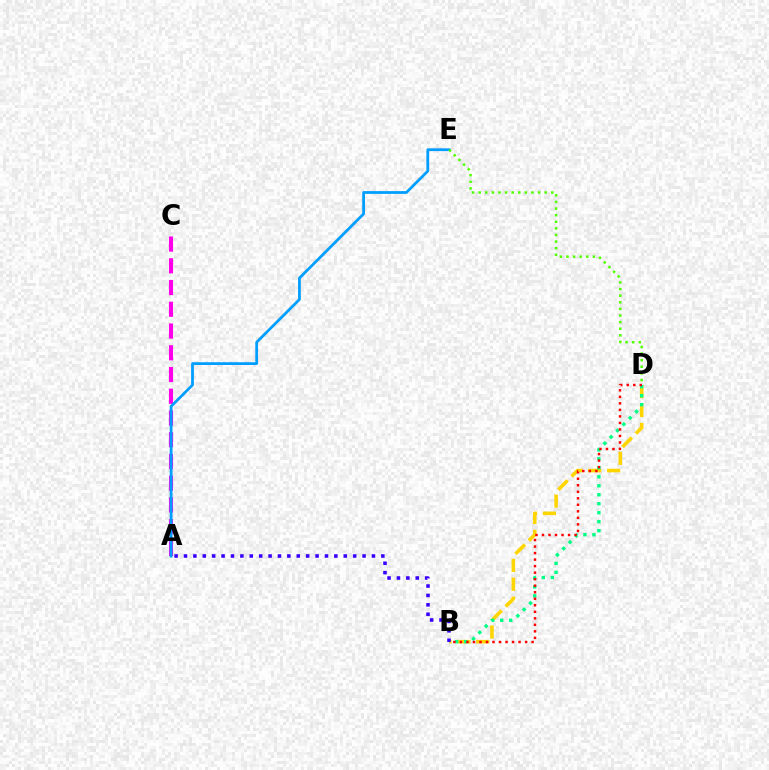{('B', 'D'): [{'color': '#ffd500', 'line_style': 'dashed', 'thickness': 2.57}, {'color': '#00ff86', 'line_style': 'dotted', 'thickness': 2.44}, {'color': '#ff0000', 'line_style': 'dotted', 'thickness': 1.77}], ('A', 'C'): [{'color': '#ff00ed', 'line_style': 'dashed', 'thickness': 2.95}], ('A', 'E'): [{'color': '#009eff', 'line_style': 'solid', 'thickness': 1.99}], ('A', 'B'): [{'color': '#3700ff', 'line_style': 'dotted', 'thickness': 2.55}], ('D', 'E'): [{'color': '#4fff00', 'line_style': 'dotted', 'thickness': 1.8}]}